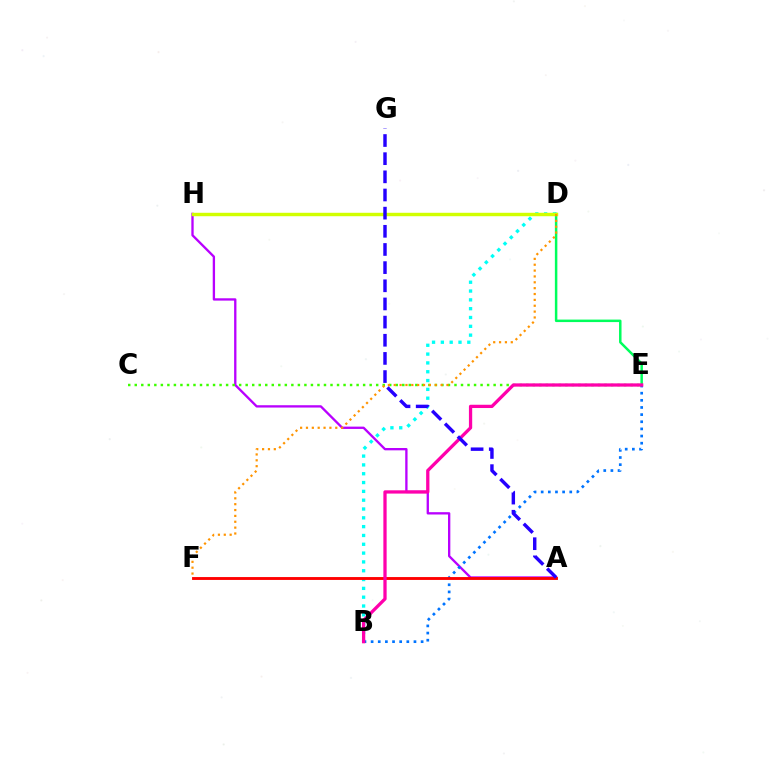{('A', 'H'): [{'color': '#b900ff', 'line_style': 'solid', 'thickness': 1.67}], ('D', 'E'): [{'color': '#00ff5c', 'line_style': 'solid', 'thickness': 1.79}], ('B', 'D'): [{'color': '#00fff6', 'line_style': 'dotted', 'thickness': 2.4}], ('B', 'E'): [{'color': '#0074ff', 'line_style': 'dotted', 'thickness': 1.94}, {'color': '#ff00ac', 'line_style': 'solid', 'thickness': 2.35}], ('D', 'H'): [{'color': '#d1ff00', 'line_style': 'solid', 'thickness': 2.47}], ('C', 'E'): [{'color': '#3dff00', 'line_style': 'dotted', 'thickness': 1.77}], ('D', 'F'): [{'color': '#ff9400', 'line_style': 'dotted', 'thickness': 1.59}], ('A', 'F'): [{'color': '#ff0000', 'line_style': 'solid', 'thickness': 2.07}], ('A', 'G'): [{'color': '#2500ff', 'line_style': 'dashed', 'thickness': 2.47}]}